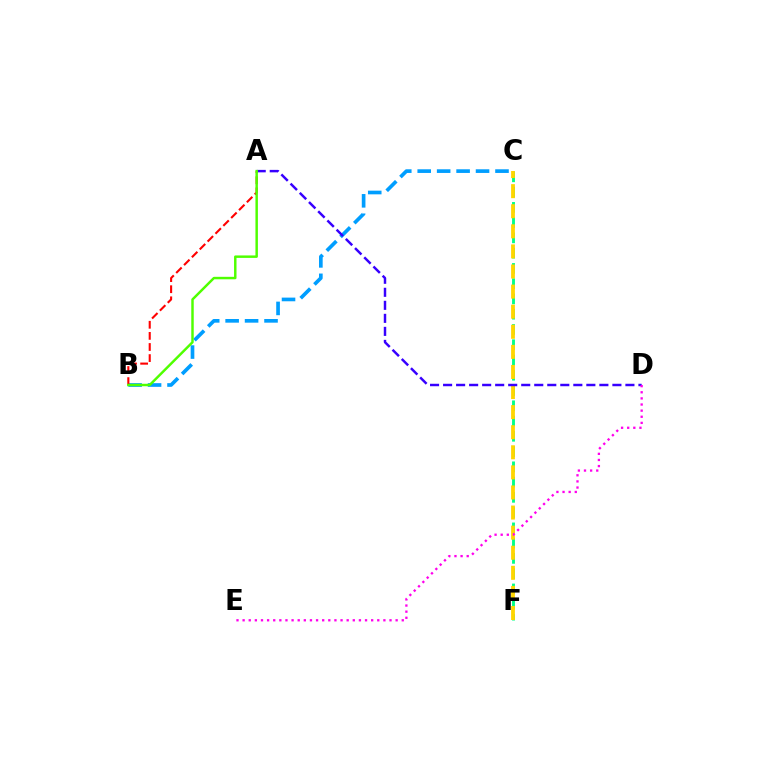{('B', 'C'): [{'color': '#009eff', 'line_style': 'dashed', 'thickness': 2.64}], ('C', 'F'): [{'color': '#00ff86', 'line_style': 'dashed', 'thickness': 2.07}, {'color': '#ffd500', 'line_style': 'dashed', 'thickness': 2.73}], ('A', 'B'): [{'color': '#ff0000', 'line_style': 'dashed', 'thickness': 1.51}, {'color': '#4fff00', 'line_style': 'solid', 'thickness': 1.77}], ('A', 'D'): [{'color': '#3700ff', 'line_style': 'dashed', 'thickness': 1.77}], ('D', 'E'): [{'color': '#ff00ed', 'line_style': 'dotted', 'thickness': 1.66}]}